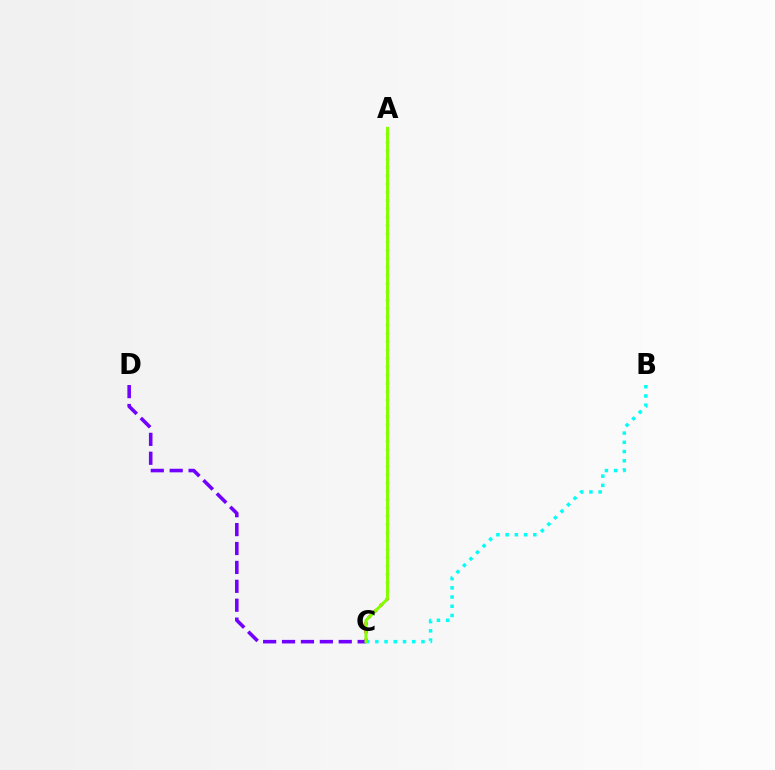{('A', 'C'): [{'color': '#ff0000', 'line_style': 'dotted', 'thickness': 2.26}, {'color': '#84ff00', 'line_style': 'solid', 'thickness': 2.15}], ('B', 'C'): [{'color': '#00fff6', 'line_style': 'dotted', 'thickness': 2.51}], ('C', 'D'): [{'color': '#7200ff', 'line_style': 'dashed', 'thickness': 2.57}]}